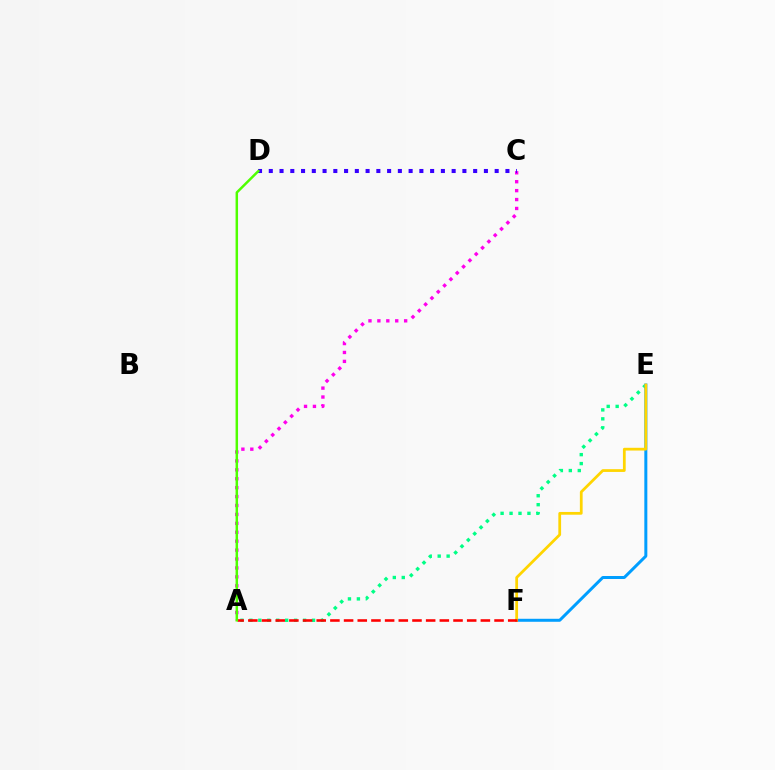{('A', 'E'): [{'color': '#00ff86', 'line_style': 'dotted', 'thickness': 2.43}], ('E', 'F'): [{'color': '#009eff', 'line_style': 'solid', 'thickness': 2.16}, {'color': '#ffd500', 'line_style': 'solid', 'thickness': 1.99}], ('A', 'F'): [{'color': '#ff0000', 'line_style': 'dashed', 'thickness': 1.86}], ('A', 'C'): [{'color': '#ff00ed', 'line_style': 'dotted', 'thickness': 2.42}], ('C', 'D'): [{'color': '#3700ff', 'line_style': 'dotted', 'thickness': 2.92}], ('A', 'D'): [{'color': '#4fff00', 'line_style': 'solid', 'thickness': 1.79}]}